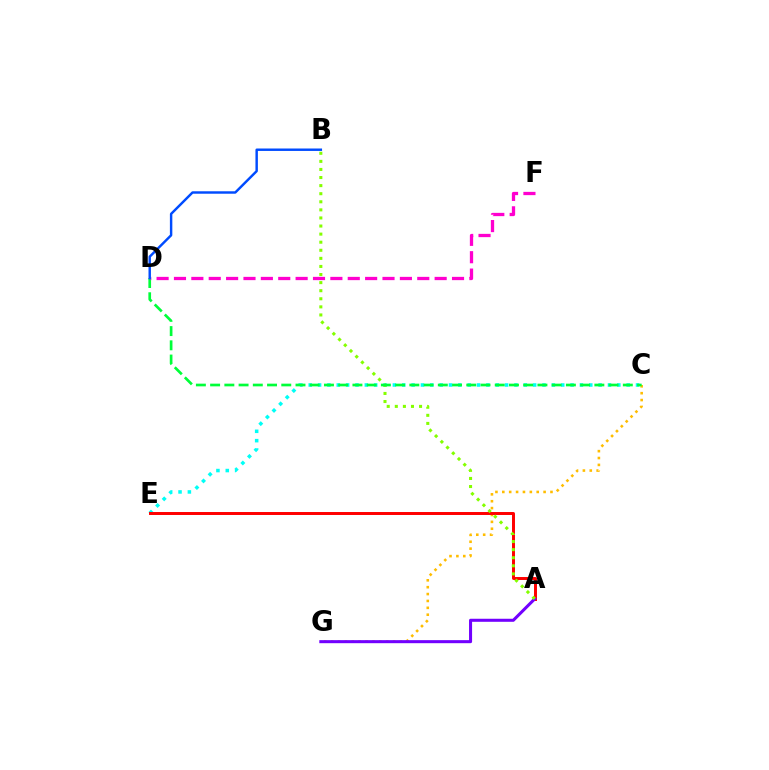{('C', 'G'): [{'color': '#ffbd00', 'line_style': 'dotted', 'thickness': 1.87}], ('C', 'E'): [{'color': '#00fff6', 'line_style': 'dotted', 'thickness': 2.54}], ('A', 'E'): [{'color': '#ff0000', 'line_style': 'solid', 'thickness': 2.14}], ('A', 'G'): [{'color': '#7200ff', 'line_style': 'solid', 'thickness': 2.19}], ('A', 'B'): [{'color': '#84ff00', 'line_style': 'dotted', 'thickness': 2.2}], ('C', 'D'): [{'color': '#00ff39', 'line_style': 'dashed', 'thickness': 1.93}], ('D', 'F'): [{'color': '#ff00cf', 'line_style': 'dashed', 'thickness': 2.36}], ('B', 'D'): [{'color': '#004bff', 'line_style': 'solid', 'thickness': 1.76}]}